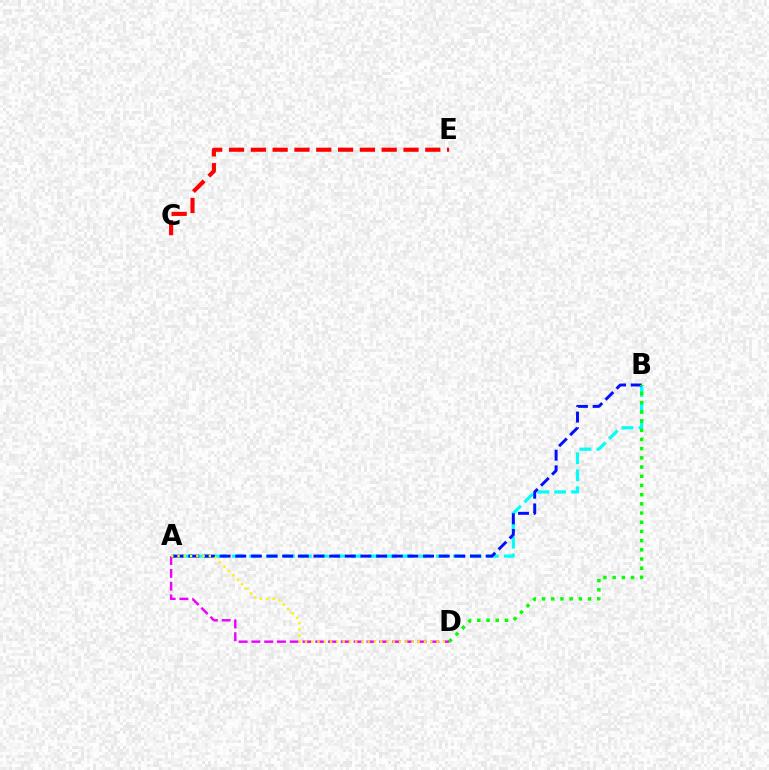{('C', 'E'): [{'color': '#ff0000', 'line_style': 'dashed', 'thickness': 2.96}], ('A', 'B'): [{'color': '#00fff6', 'line_style': 'dashed', 'thickness': 2.31}, {'color': '#0010ff', 'line_style': 'dashed', 'thickness': 2.13}], ('B', 'D'): [{'color': '#08ff00', 'line_style': 'dotted', 'thickness': 2.5}], ('A', 'D'): [{'color': '#ee00ff', 'line_style': 'dashed', 'thickness': 1.74}, {'color': '#fcf500', 'line_style': 'dotted', 'thickness': 1.7}]}